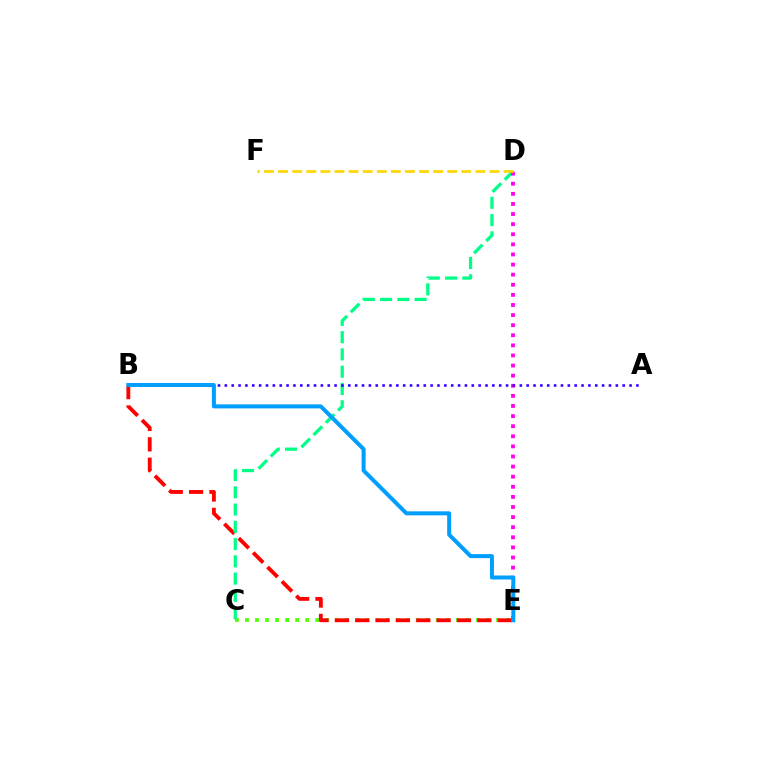{('C', 'E'): [{'color': '#4fff00', 'line_style': 'dotted', 'thickness': 2.73}], ('B', 'E'): [{'color': '#ff0000', 'line_style': 'dashed', 'thickness': 2.77}, {'color': '#009eff', 'line_style': 'solid', 'thickness': 2.88}], ('C', 'D'): [{'color': '#00ff86', 'line_style': 'dashed', 'thickness': 2.35}], ('D', 'E'): [{'color': '#ff00ed', 'line_style': 'dotted', 'thickness': 2.74}], ('A', 'B'): [{'color': '#3700ff', 'line_style': 'dotted', 'thickness': 1.86}], ('D', 'F'): [{'color': '#ffd500', 'line_style': 'dashed', 'thickness': 1.91}]}